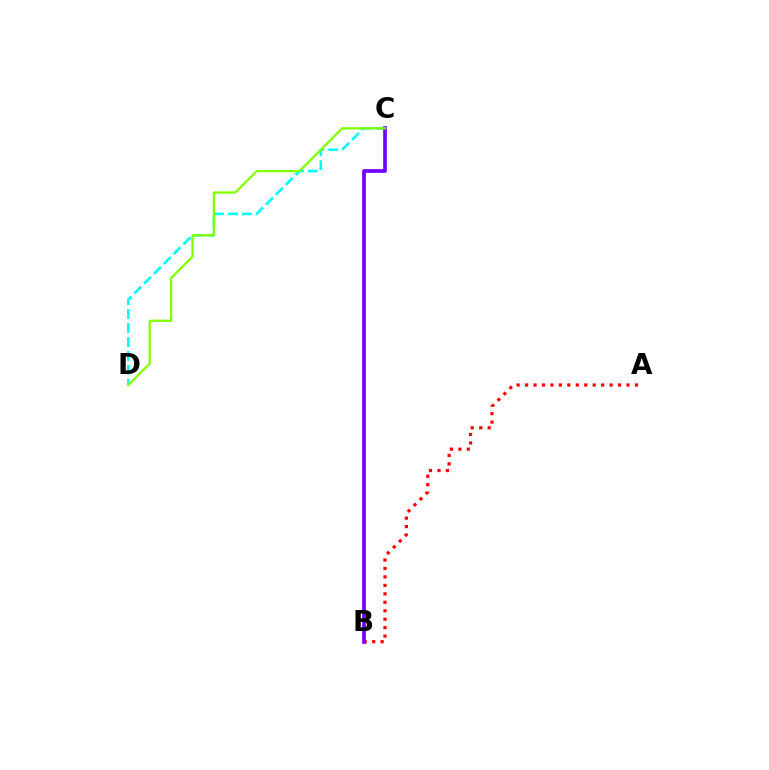{('A', 'B'): [{'color': '#ff0000', 'line_style': 'dotted', 'thickness': 2.3}], ('C', 'D'): [{'color': '#00fff6', 'line_style': 'dashed', 'thickness': 1.89}, {'color': '#84ff00', 'line_style': 'solid', 'thickness': 1.63}], ('B', 'C'): [{'color': '#7200ff', 'line_style': 'solid', 'thickness': 2.66}]}